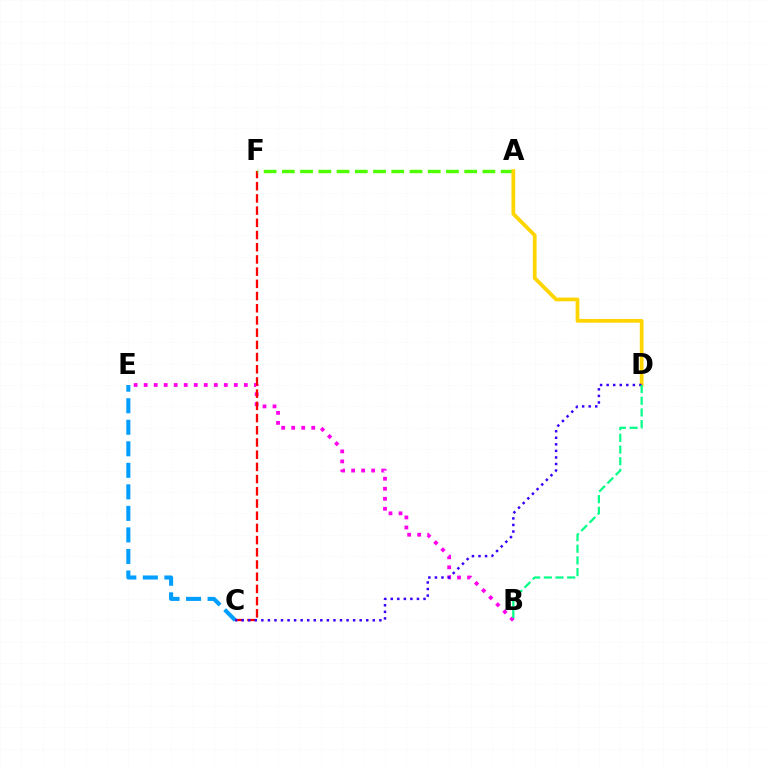{('C', 'E'): [{'color': '#009eff', 'line_style': 'dashed', 'thickness': 2.93}], ('B', 'E'): [{'color': '#ff00ed', 'line_style': 'dotted', 'thickness': 2.72}], ('C', 'F'): [{'color': '#ff0000', 'line_style': 'dashed', 'thickness': 1.66}], ('A', 'F'): [{'color': '#4fff00', 'line_style': 'dashed', 'thickness': 2.48}], ('A', 'D'): [{'color': '#ffd500', 'line_style': 'solid', 'thickness': 2.7}], ('C', 'D'): [{'color': '#3700ff', 'line_style': 'dotted', 'thickness': 1.78}], ('B', 'D'): [{'color': '#00ff86', 'line_style': 'dashed', 'thickness': 1.59}]}